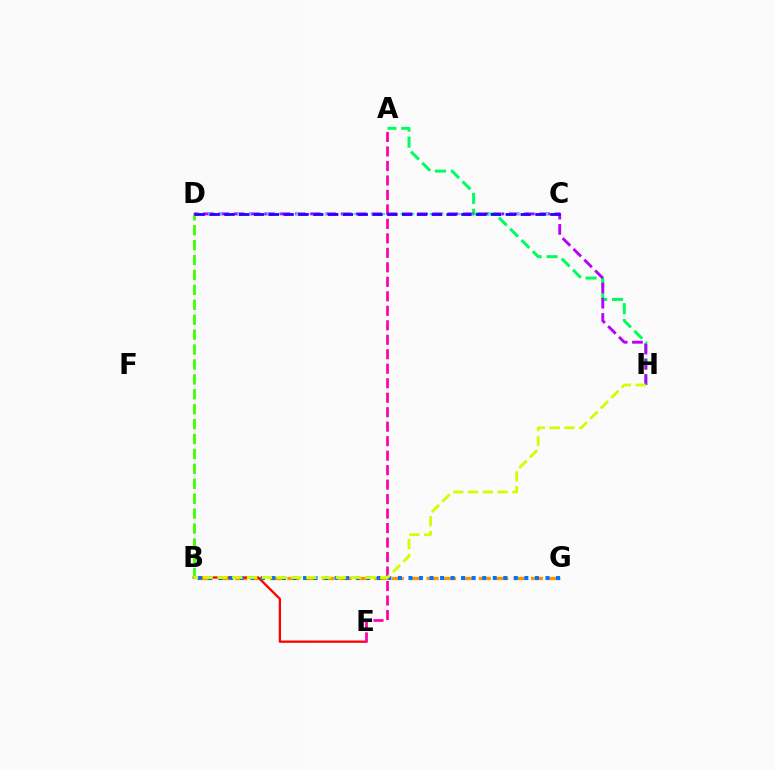{('B', 'G'): [{'color': '#ff9400', 'line_style': 'dashed', 'thickness': 2.36}, {'color': '#0074ff', 'line_style': 'dotted', 'thickness': 2.86}], ('B', 'E'): [{'color': '#ff0000', 'line_style': 'solid', 'thickness': 1.65}], ('B', 'D'): [{'color': '#3dff00', 'line_style': 'dashed', 'thickness': 2.03}], ('A', 'H'): [{'color': '#00ff5c', 'line_style': 'dashed', 'thickness': 2.17}], ('A', 'E'): [{'color': '#ff00ac', 'line_style': 'dashed', 'thickness': 1.97}], ('D', 'H'): [{'color': '#b900ff', 'line_style': 'dashed', 'thickness': 2.08}], ('C', 'D'): [{'color': '#00fff6', 'line_style': 'dotted', 'thickness': 1.58}, {'color': '#2500ff', 'line_style': 'dashed', 'thickness': 2.01}], ('B', 'H'): [{'color': '#d1ff00', 'line_style': 'dashed', 'thickness': 2.01}]}